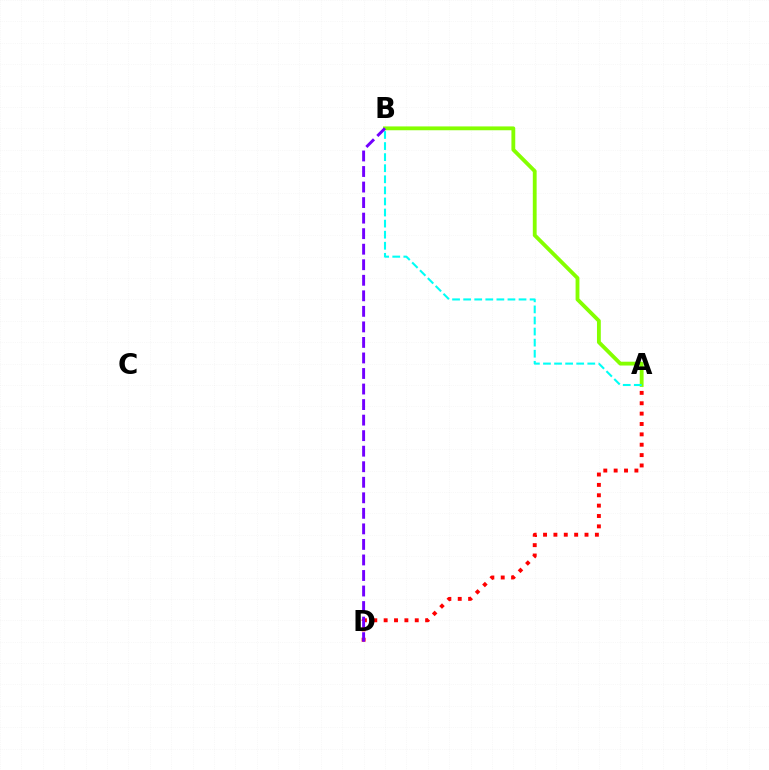{('A', 'D'): [{'color': '#ff0000', 'line_style': 'dotted', 'thickness': 2.82}], ('A', 'B'): [{'color': '#84ff00', 'line_style': 'solid', 'thickness': 2.76}, {'color': '#00fff6', 'line_style': 'dashed', 'thickness': 1.5}], ('B', 'D'): [{'color': '#7200ff', 'line_style': 'dashed', 'thickness': 2.11}]}